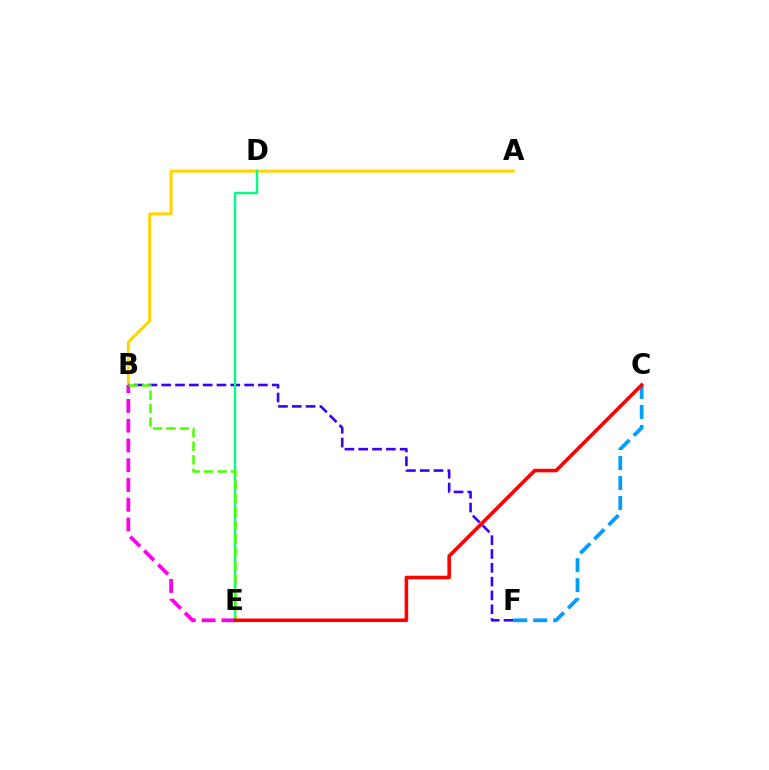{('C', 'F'): [{'color': '#009eff', 'line_style': 'dashed', 'thickness': 2.71}], ('A', 'B'): [{'color': '#ffd500', 'line_style': 'solid', 'thickness': 2.16}], ('B', 'E'): [{'color': '#ff00ed', 'line_style': 'dashed', 'thickness': 2.69}, {'color': '#4fff00', 'line_style': 'dashed', 'thickness': 1.83}], ('B', 'F'): [{'color': '#3700ff', 'line_style': 'dashed', 'thickness': 1.88}], ('D', 'E'): [{'color': '#00ff86', 'line_style': 'solid', 'thickness': 1.74}], ('C', 'E'): [{'color': '#ff0000', 'line_style': 'solid', 'thickness': 2.57}]}